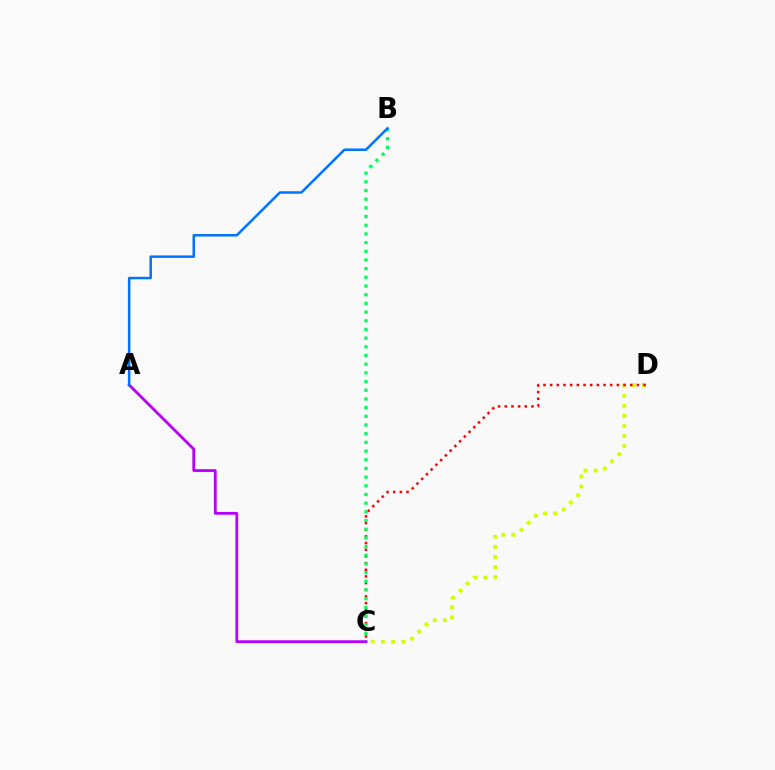{('C', 'D'): [{'color': '#d1ff00', 'line_style': 'dotted', 'thickness': 2.75}, {'color': '#ff0000', 'line_style': 'dotted', 'thickness': 1.81}], ('B', 'C'): [{'color': '#00ff5c', 'line_style': 'dotted', 'thickness': 2.36}], ('A', 'C'): [{'color': '#b900ff', 'line_style': 'solid', 'thickness': 2.01}], ('A', 'B'): [{'color': '#0074ff', 'line_style': 'solid', 'thickness': 1.81}]}